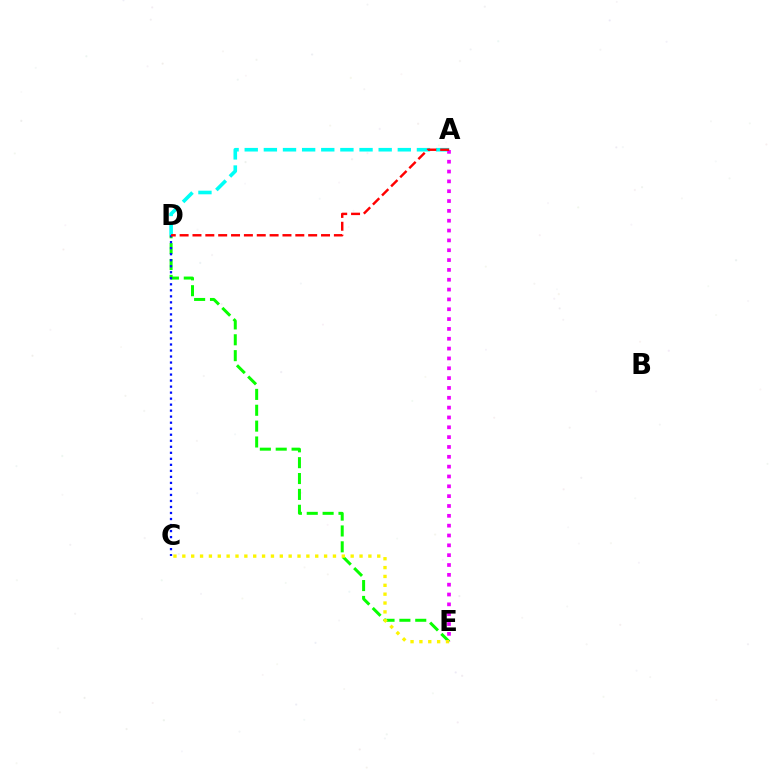{('D', 'E'): [{'color': '#08ff00', 'line_style': 'dashed', 'thickness': 2.16}], ('C', 'E'): [{'color': '#fcf500', 'line_style': 'dotted', 'thickness': 2.41}], ('C', 'D'): [{'color': '#0010ff', 'line_style': 'dotted', 'thickness': 1.64}], ('A', 'D'): [{'color': '#00fff6', 'line_style': 'dashed', 'thickness': 2.6}, {'color': '#ff0000', 'line_style': 'dashed', 'thickness': 1.75}], ('A', 'E'): [{'color': '#ee00ff', 'line_style': 'dotted', 'thickness': 2.67}]}